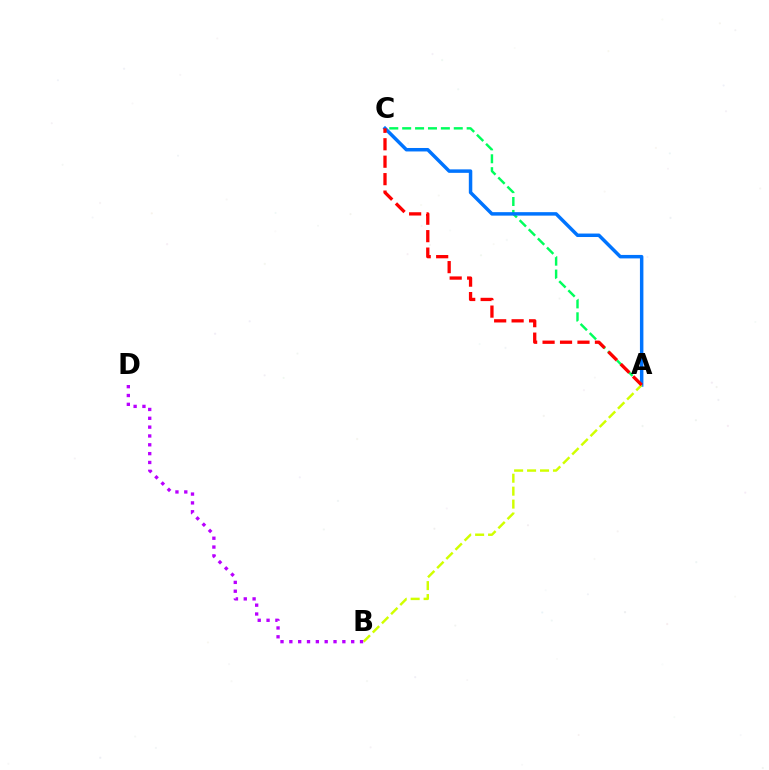{('A', 'C'): [{'color': '#00ff5c', 'line_style': 'dashed', 'thickness': 1.75}, {'color': '#0074ff', 'line_style': 'solid', 'thickness': 2.5}, {'color': '#ff0000', 'line_style': 'dashed', 'thickness': 2.37}], ('A', 'B'): [{'color': '#d1ff00', 'line_style': 'dashed', 'thickness': 1.76}], ('B', 'D'): [{'color': '#b900ff', 'line_style': 'dotted', 'thickness': 2.4}]}